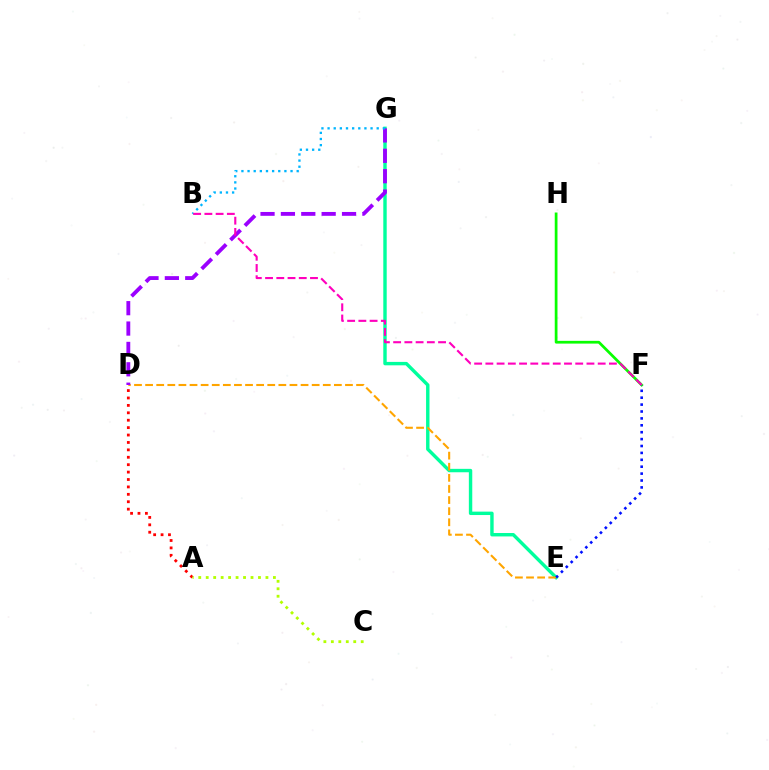{('F', 'H'): [{'color': '#08ff00', 'line_style': 'solid', 'thickness': 1.97}], ('E', 'G'): [{'color': '#00ff9d', 'line_style': 'solid', 'thickness': 2.46}], ('D', 'E'): [{'color': '#ffa500', 'line_style': 'dashed', 'thickness': 1.51}], ('A', 'D'): [{'color': '#ff0000', 'line_style': 'dotted', 'thickness': 2.01}], ('D', 'G'): [{'color': '#9b00ff', 'line_style': 'dashed', 'thickness': 2.77}], ('A', 'C'): [{'color': '#b3ff00', 'line_style': 'dotted', 'thickness': 2.03}], ('B', 'G'): [{'color': '#00b5ff', 'line_style': 'dotted', 'thickness': 1.67}], ('B', 'F'): [{'color': '#ff00bd', 'line_style': 'dashed', 'thickness': 1.53}], ('E', 'F'): [{'color': '#0010ff', 'line_style': 'dotted', 'thickness': 1.88}]}